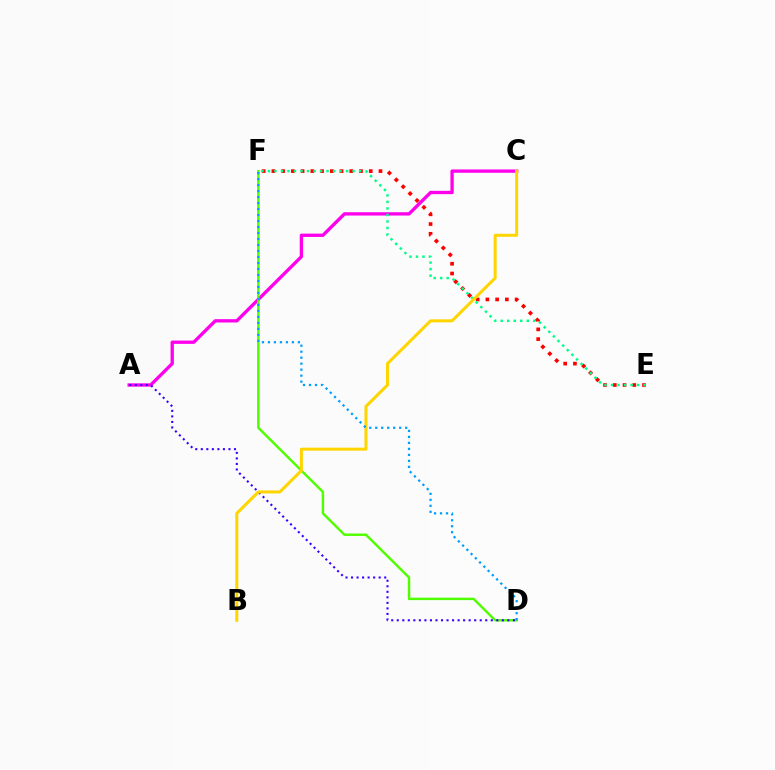{('A', 'C'): [{'color': '#ff00ed', 'line_style': 'solid', 'thickness': 2.4}], ('E', 'F'): [{'color': '#ff0000', 'line_style': 'dotted', 'thickness': 2.65}, {'color': '#00ff86', 'line_style': 'dotted', 'thickness': 1.77}], ('D', 'F'): [{'color': '#4fff00', 'line_style': 'solid', 'thickness': 1.75}, {'color': '#009eff', 'line_style': 'dotted', 'thickness': 1.63}], ('A', 'D'): [{'color': '#3700ff', 'line_style': 'dotted', 'thickness': 1.5}], ('B', 'C'): [{'color': '#ffd500', 'line_style': 'solid', 'thickness': 2.17}]}